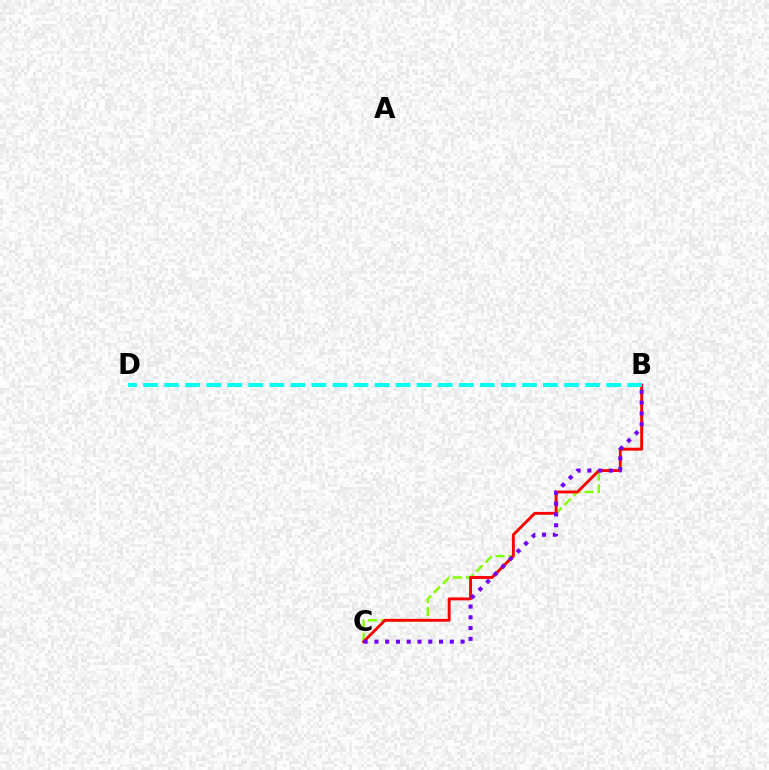{('B', 'C'): [{'color': '#84ff00', 'line_style': 'dashed', 'thickness': 1.74}, {'color': '#ff0000', 'line_style': 'solid', 'thickness': 2.08}, {'color': '#7200ff', 'line_style': 'dotted', 'thickness': 2.93}], ('B', 'D'): [{'color': '#00fff6', 'line_style': 'dashed', 'thickness': 2.86}]}